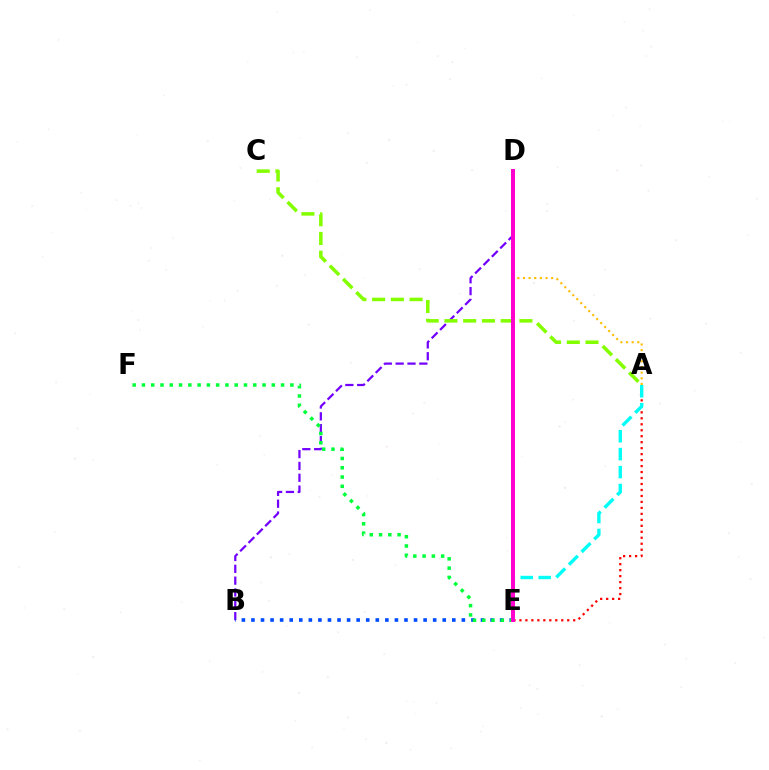{('A', 'E'): [{'color': '#ff0000', 'line_style': 'dotted', 'thickness': 1.62}, {'color': '#00fff6', 'line_style': 'dashed', 'thickness': 2.44}], ('B', 'D'): [{'color': '#7200ff', 'line_style': 'dashed', 'thickness': 1.61}], ('B', 'E'): [{'color': '#004bff', 'line_style': 'dotted', 'thickness': 2.6}], ('A', 'C'): [{'color': '#84ff00', 'line_style': 'dashed', 'thickness': 2.55}], ('E', 'F'): [{'color': '#00ff39', 'line_style': 'dotted', 'thickness': 2.52}], ('A', 'D'): [{'color': '#ffbd00', 'line_style': 'dotted', 'thickness': 1.53}], ('D', 'E'): [{'color': '#ff00cf', 'line_style': 'solid', 'thickness': 2.85}]}